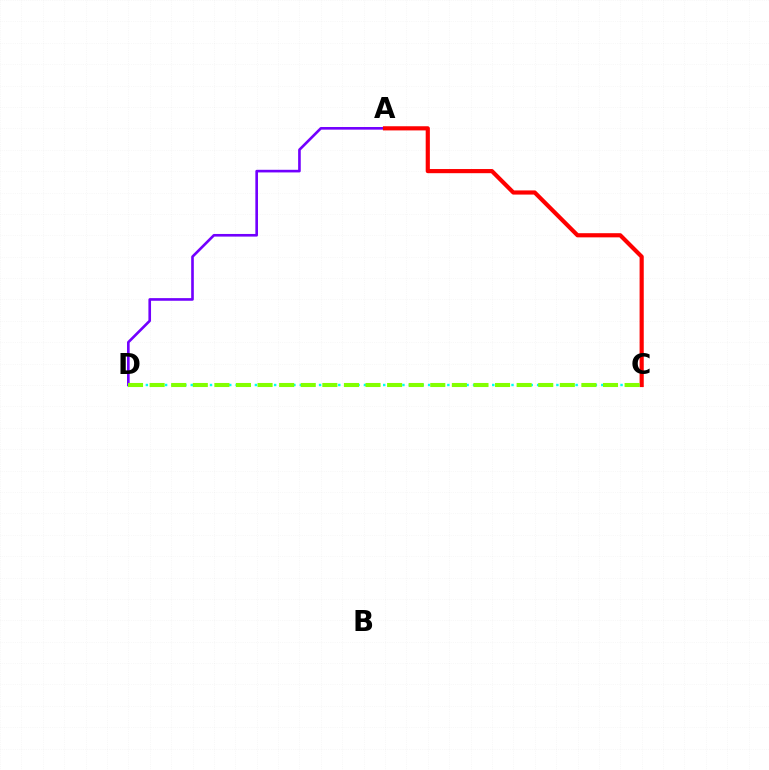{('A', 'D'): [{'color': '#7200ff', 'line_style': 'solid', 'thickness': 1.9}], ('C', 'D'): [{'color': '#00fff6', 'line_style': 'dotted', 'thickness': 1.74}, {'color': '#84ff00', 'line_style': 'dashed', 'thickness': 2.93}], ('A', 'C'): [{'color': '#ff0000', 'line_style': 'solid', 'thickness': 3.0}]}